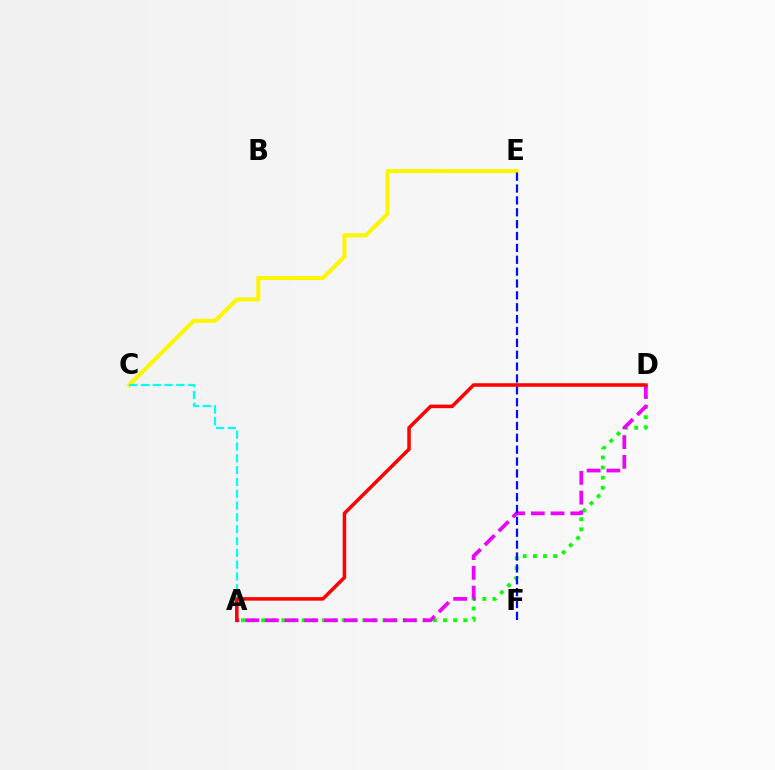{('C', 'E'): [{'color': '#fcf500', 'line_style': 'solid', 'thickness': 2.9}], ('A', 'C'): [{'color': '#00fff6', 'line_style': 'dashed', 'thickness': 1.6}], ('A', 'D'): [{'color': '#08ff00', 'line_style': 'dotted', 'thickness': 2.74}, {'color': '#ee00ff', 'line_style': 'dashed', 'thickness': 2.68}, {'color': '#ff0000', 'line_style': 'solid', 'thickness': 2.53}], ('E', 'F'): [{'color': '#0010ff', 'line_style': 'dashed', 'thickness': 1.61}]}